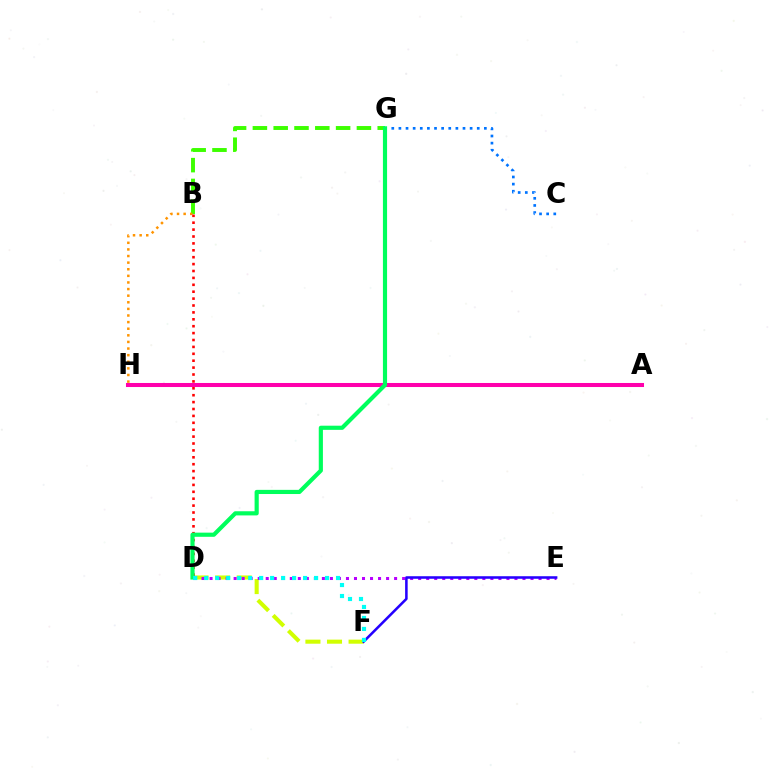{('B', 'G'): [{'color': '#3dff00', 'line_style': 'dashed', 'thickness': 2.83}], ('A', 'H'): [{'color': '#ff00ac', 'line_style': 'solid', 'thickness': 2.91}], ('C', 'G'): [{'color': '#0074ff', 'line_style': 'dotted', 'thickness': 1.93}], ('B', 'H'): [{'color': '#ff9400', 'line_style': 'dotted', 'thickness': 1.8}], ('D', 'F'): [{'color': '#d1ff00', 'line_style': 'dashed', 'thickness': 2.93}, {'color': '#00fff6', 'line_style': 'dotted', 'thickness': 2.98}], ('B', 'D'): [{'color': '#ff0000', 'line_style': 'dotted', 'thickness': 1.87}], ('D', 'E'): [{'color': '#b900ff', 'line_style': 'dotted', 'thickness': 2.18}], ('E', 'F'): [{'color': '#2500ff', 'line_style': 'solid', 'thickness': 1.84}], ('D', 'G'): [{'color': '#00ff5c', 'line_style': 'solid', 'thickness': 2.99}]}